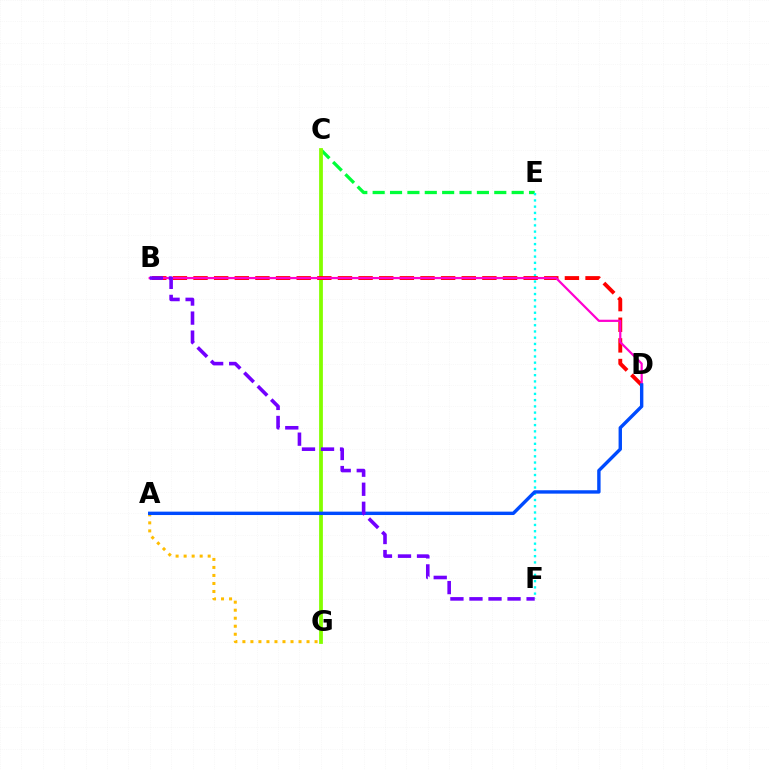{('C', 'E'): [{'color': '#00ff39', 'line_style': 'dashed', 'thickness': 2.36}], ('E', 'F'): [{'color': '#00fff6', 'line_style': 'dotted', 'thickness': 1.7}], ('C', 'G'): [{'color': '#84ff00', 'line_style': 'solid', 'thickness': 2.72}], ('B', 'D'): [{'color': '#ff0000', 'line_style': 'dashed', 'thickness': 2.8}, {'color': '#ff00cf', 'line_style': 'solid', 'thickness': 1.6}], ('A', 'G'): [{'color': '#ffbd00', 'line_style': 'dotted', 'thickness': 2.18}], ('A', 'D'): [{'color': '#004bff', 'line_style': 'solid', 'thickness': 2.45}], ('B', 'F'): [{'color': '#7200ff', 'line_style': 'dashed', 'thickness': 2.59}]}